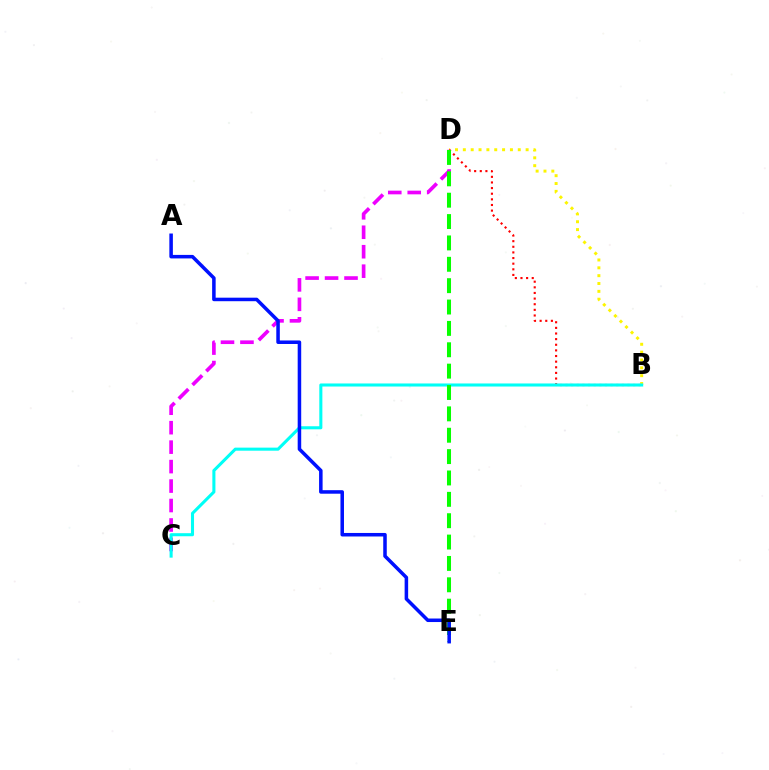{('C', 'D'): [{'color': '#ee00ff', 'line_style': 'dashed', 'thickness': 2.64}], ('B', 'D'): [{'color': '#fcf500', 'line_style': 'dotted', 'thickness': 2.13}, {'color': '#ff0000', 'line_style': 'dotted', 'thickness': 1.53}], ('B', 'C'): [{'color': '#00fff6', 'line_style': 'solid', 'thickness': 2.21}], ('D', 'E'): [{'color': '#08ff00', 'line_style': 'dashed', 'thickness': 2.9}], ('A', 'E'): [{'color': '#0010ff', 'line_style': 'solid', 'thickness': 2.54}]}